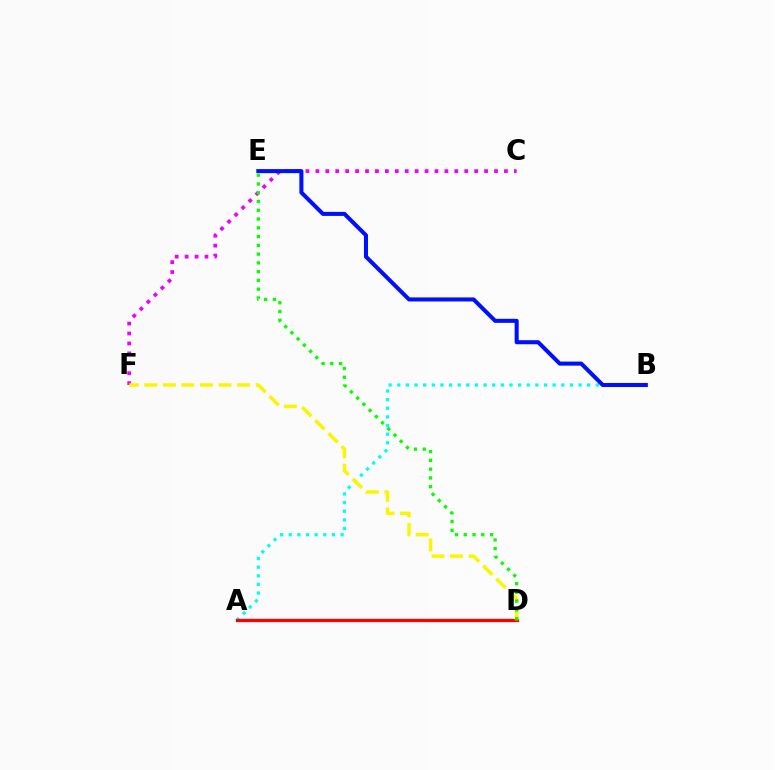{('C', 'F'): [{'color': '#ee00ff', 'line_style': 'dotted', 'thickness': 2.7}], ('A', 'B'): [{'color': '#00fff6', 'line_style': 'dotted', 'thickness': 2.35}], ('A', 'D'): [{'color': '#ff0000', 'line_style': 'solid', 'thickness': 2.36}], ('B', 'E'): [{'color': '#0010ff', 'line_style': 'solid', 'thickness': 2.91}], ('D', 'F'): [{'color': '#fcf500', 'line_style': 'dashed', 'thickness': 2.52}], ('D', 'E'): [{'color': '#08ff00', 'line_style': 'dotted', 'thickness': 2.38}]}